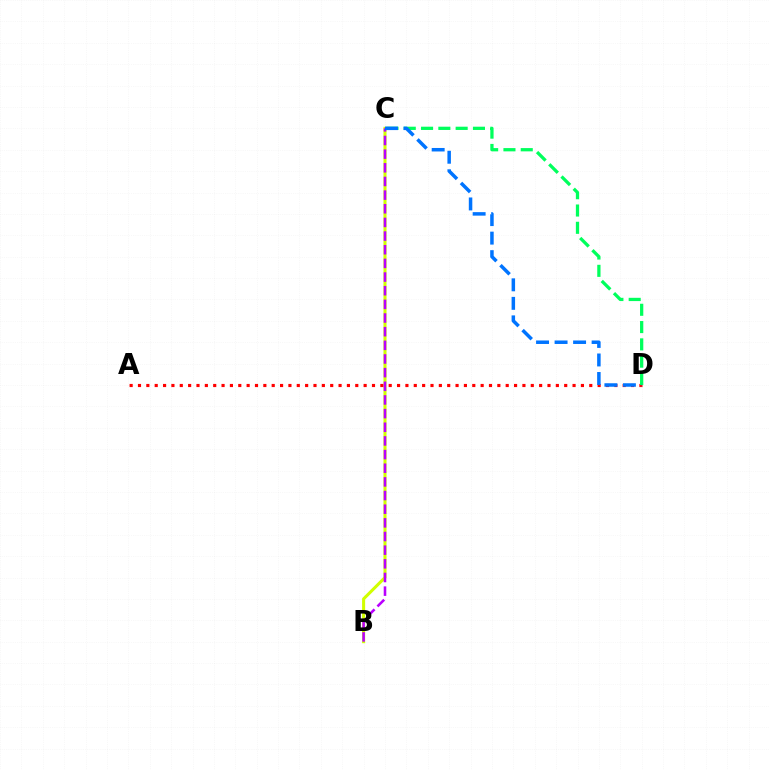{('B', 'C'): [{'color': '#d1ff00', 'line_style': 'solid', 'thickness': 2.2}, {'color': '#b900ff', 'line_style': 'dashed', 'thickness': 1.86}], ('A', 'D'): [{'color': '#ff0000', 'line_style': 'dotted', 'thickness': 2.27}], ('C', 'D'): [{'color': '#00ff5c', 'line_style': 'dashed', 'thickness': 2.35}, {'color': '#0074ff', 'line_style': 'dashed', 'thickness': 2.52}]}